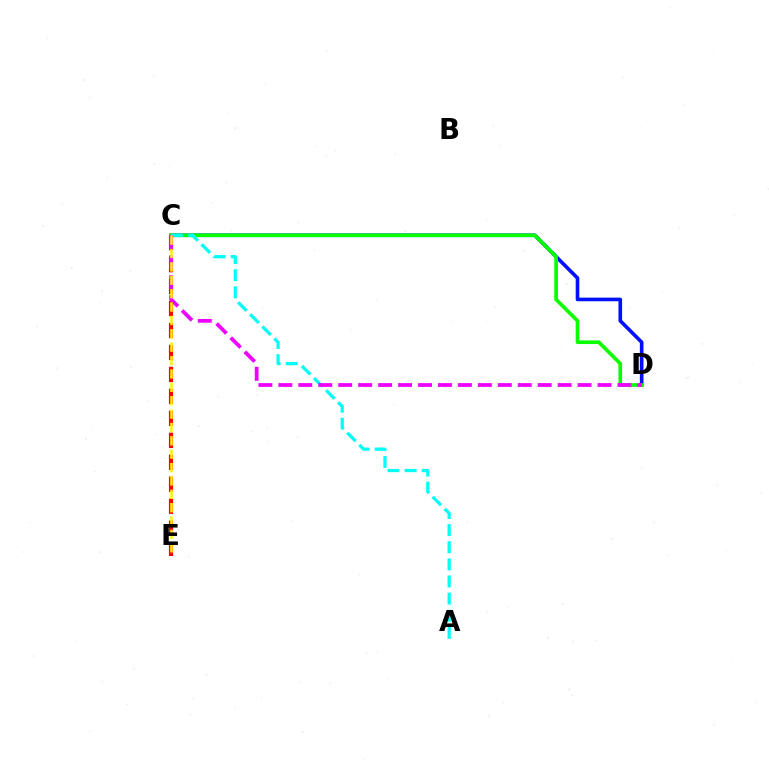{('C', 'E'): [{'color': '#ff0000', 'line_style': 'dashed', 'thickness': 2.98}, {'color': '#fcf500', 'line_style': 'dashed', 'thickness': 1.82}], ('C', 'D'): [{'color': '#0010ff', 'line_style': 'solid', 'thickness': 2.61}, {'color': '#08ff00', 'line_style': 'solid', 'thickness': 2.63}, {'color': '#ee00ff', 'line_style': 'dashed', 'thickness': 2.71}], ('A', 'C'): [{'color': '#00fff6', 'line_style': 'dashed', 'thickness': 2.33}]}